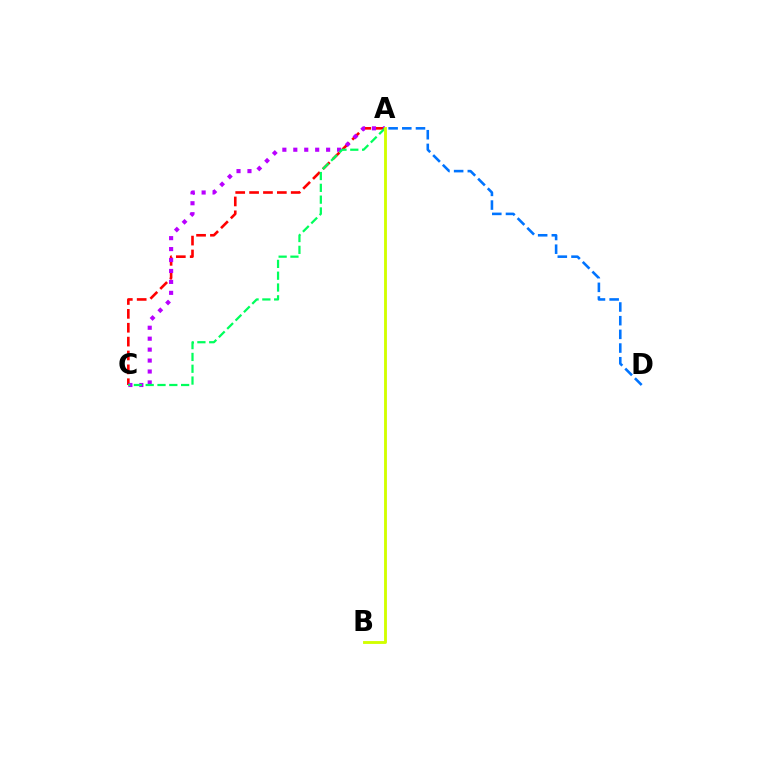{('A', 'C'): [{'color': '#ff0000', 'line_style': 'dashed', 'thickness': 1.89}, {'color': '#b900ff', 'line_style': 'dotted', 'thickness': 2.97}, {'color': '#00ff5c', 'line_style': 'dashed', 'thickness': 1.6}], ('A', 'B'): [{'color': '#d1ff00', 'line_style': 'solid', 'thickness': 2.07}], ('A', 'D'): [{'color': '#0074ff', 'line_style': 'dashed', 'thickness': 1.86}]}